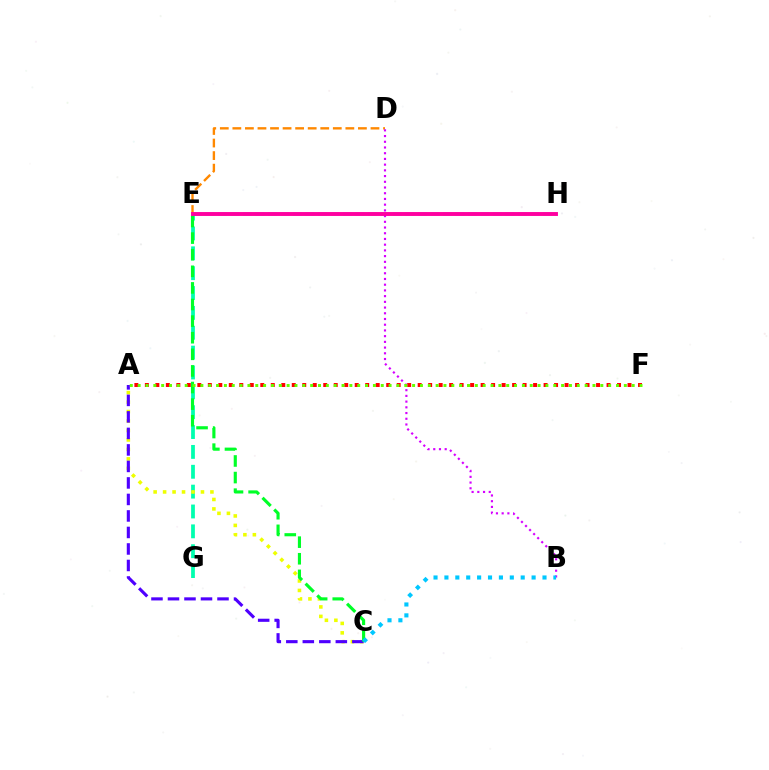{('D', 'E'): [{'color': '#ff8800', 'line_style': 'dashed', 'thickness': 1.71}], ('E', 'G'): [{'color': '#00ffaf', 'line_style': 'dashed', 'thickness': 2.7}], ('A', 'C'): [{'color': '#eeff00', 'line_style': 'dotted', 'thickness': 2.57}, {'color': '#4f00ff', 'line_style': 'dashed', 'thickness': 2.24}], ('E', 'H'): [{'color': '#003fff', 'line_style': 'dashed', 'thickness': 1.7}, {'color': '#ff00a0', 'line_style': 'solid', 'thickness': 2.81}], ('A', 'F'): [{'color': '#ff0000', 'line_style': 'dotted', 'thickness': 2.85}, {'color': '#66ff00', 'line_style': 'dotted', 'thickness': 2.13}], ('C', 'E'): [{'color': '#00ff27', 'line_style': 'dashed', 'thickness': 2.26}], ('B', 'D'): [{'color': '#d600ff', 'line_style': 'dotted', 'thickness': 1.55}], ('B', 'C'): [{'color': '#00c7ff', 'line_style': 'dotted', 'thickness': 2.96}]}